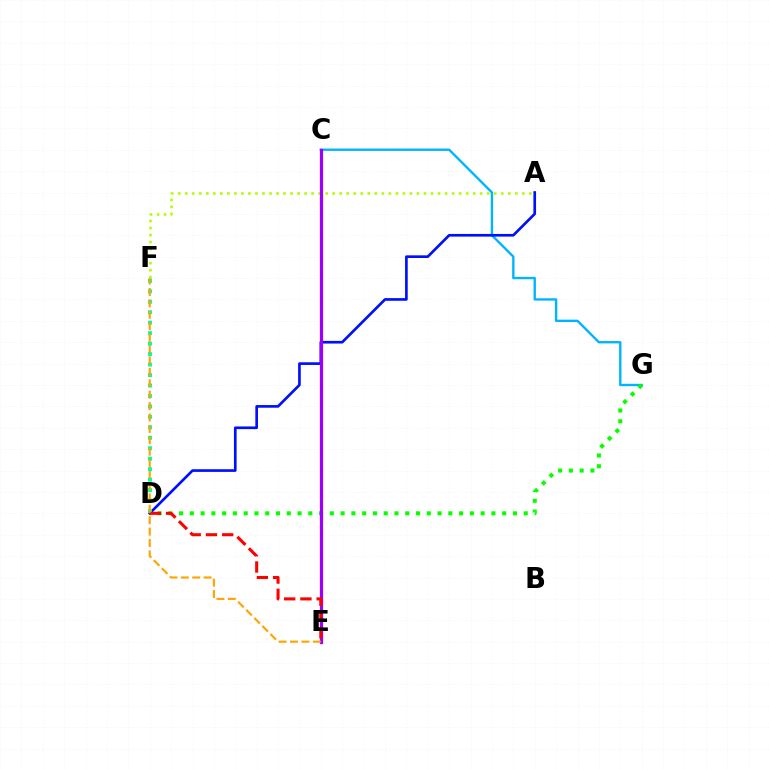{('C', 'G'): [{'color': '#00b5ff', 'line_style': 'solid', 'thickness': 1.71}], ('A', 'D'): [{'color': '#0010ff', 'line_style': 'solid', 'thickness': 1.92}], ('A', 'F'): [{'color': '#b3ff00', 'line_style': 'dotted', 'thickness': 1.91}], ('D', 'F'): [{'color': '#00ff9d', 'line_style': 'dotted', 'thickness': 2.84}], ('D', 'G'): [{'color': '#08ff00', 'line_style': 'dotted', 'thickness': 2.93}], ('C', 'E'): [{'color': '#ff00bd', 'line_style': 'dashed', 'thickness': 2.15}, {'color': '#9b00ff', 'line_style': 'solid', 'thickness': 2.34}], ('D', 'E'): [{'color': '#ff0000', 'line_style': 'dashed', 'thickness': 2.21}], ('E', 'F'): [{'color': '#ffa500', 'line_style': 'dashed', 'thickness': 1.55}]}